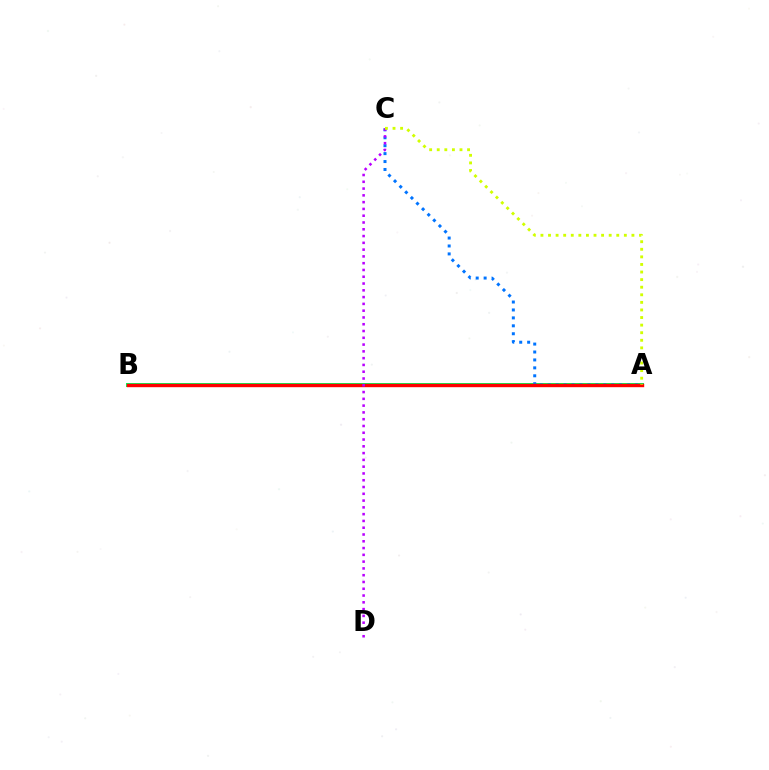{('A', 'B'): [{'color': '#00ff5c', 'line_style': 'solid', 'thickness': 2.88}, {'color': '#ff0000', 'line_style': 'solid', 'thickness': 2.45}], ('A', 'C'): [{'color': '#0074ff', 'line_style': 'dotted', 'thickness': 2.15}, {'color': '#d1ff00', 'line_style': 'dotted', 'thickness': 2.06}], ('C', 'D'): [{'color': '#b900ff', 'line_style': 'dotted', 'thickness': 1.84}]}